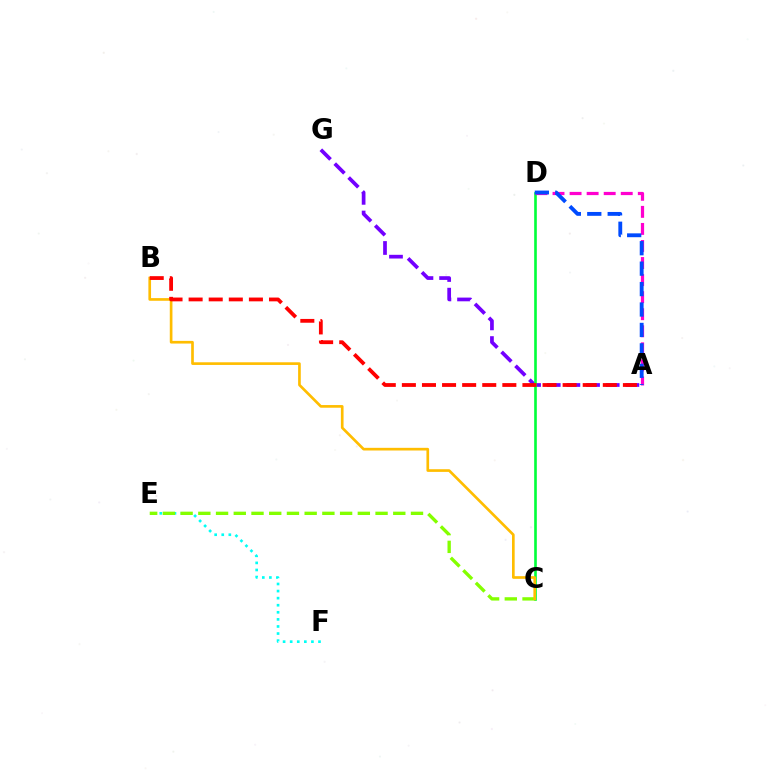{('A', 'G'): [{'color': '#7200ff', 'line_style': 'dashed', 'thickness': 2.67}], ('E', 'F'): [{'color': '#00fff6', 'line_style': 'dotted', 'thickness': 1.92}], ('C', 'D'): [{'color': '#00ff39', 'line_style': 'solid', 'thickness': 1.9}], ('A', 'D'): [{'color': '#ff00cf', 'line_style': 'dashed', 'thickness': 2.32}, {'color': '#004bff', 'line_style': 'dashed', 'thickness': 2.78}], ('C', 'E'): [{'color': '#84ff00', 'line_style': 'dashed', 'thickness': 2.41}], ('B', 'C'): [{'color': '#ffbd00', 'line_style': 'solid', 'thickness': 1.92}], ('A', 'B'): [{'color': '#ff0000', 'line_style': 'dashed', 'thickness': 2.73}]}